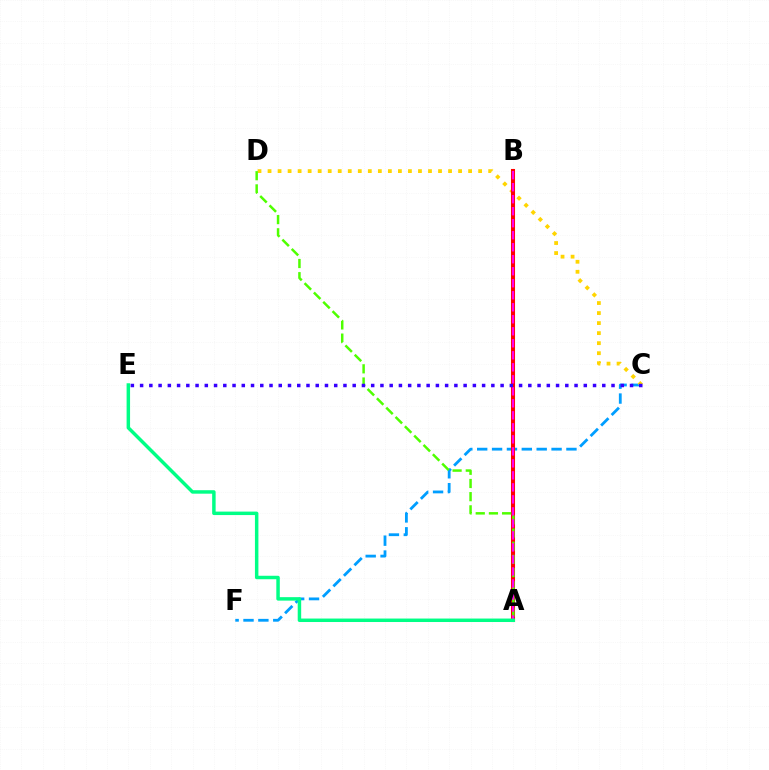{('C', 'F'): [{'color': '#009eff', 'line_style': 'dashed', 'thickness': 2.02}], ('C', 'D'): [{'color': '#ffd500', 'line_style': 'dotted', 'thickness': 2.72}], ('A', 'B'): [{'color': '#ff0000', 'line_style': 'solid', 'thickness': 2.92}, {'color': '#ff00ed', 'line_style': 'dashed', 'thickness': 1.63}], ('A', 'D'): [{'color': '#4fff00', 'line_style': 'dashed', 'thickness': 1.79}], ('C', 'E'): [{'color': '#3700ff', 'line_style': 'dotted', 'thickness': 2.51}], ('A', 'E'): [{'color': '#00ff86', 'line_style': 'solid', 'thickness': 2.5}]}